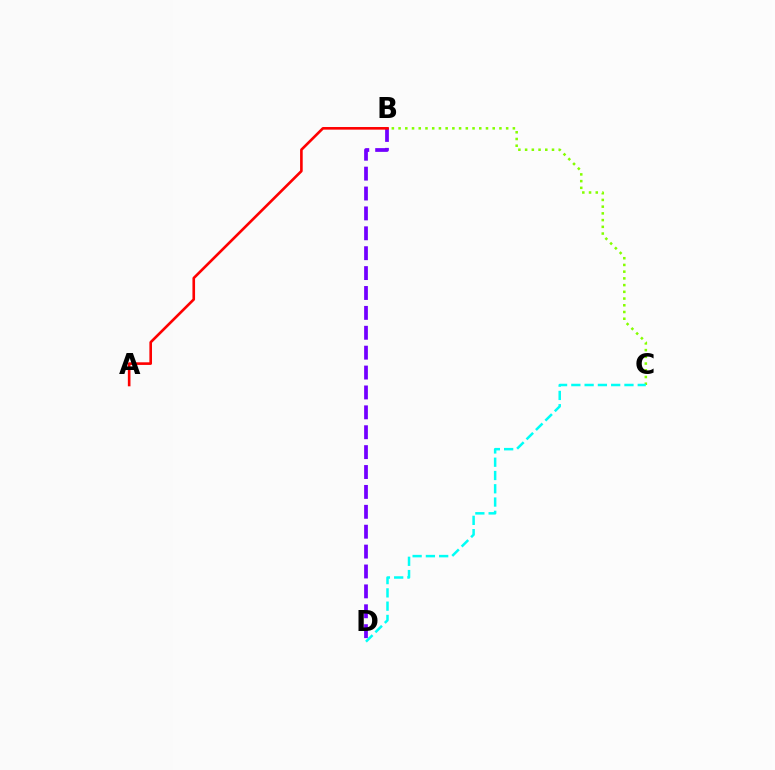{('B', 'D'): [{'color': '#7200ff', 'line_style': 'dashed', 'thickness': 2.7}], ('B', 'C'): [{'color': '#84ff00', 'line_style': 'dotted', 'thickness': 1.83}], ('C', 'D'): [{'color': '#00fff6', 'line_style': 'dashed', 'thickness': 1.8}], ('A', 'B'): [{'color': '#ff0000', 'line_style': 'solid', 'thickness': 1.89}]}